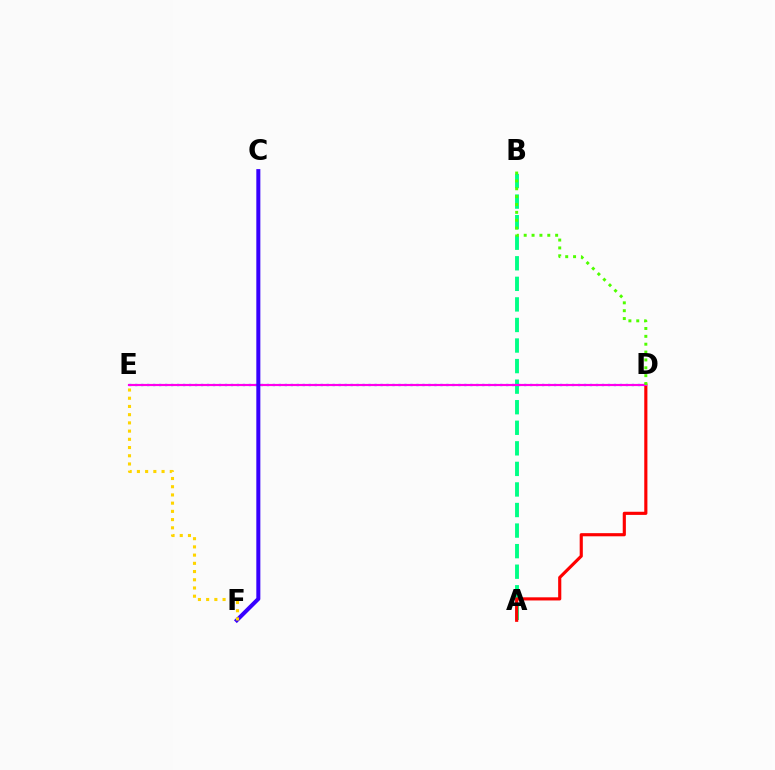{('A', 'B'): [{'color': '#00ff86', 'line_style': 'dashed', 'thickness': 2.79}], ('D', 'E'): [{'color': '#009eff', 'line_style': 'dotted', 'thickness': 1.63}, {'color': '#ff00ed', 'line_style': 'solid', 'thickness': 1.55}], ('A', 'D'): [{'color': '#ff0000', 'line_style': 'solid', 'thickness': 2.26}], ('B', 'D'): [{'color': '#4fff00', 'line_style': 'dotted', 'thickness': 2.14}], ('C', 'F'): [{'color': '#3700ff', 'line_style': 'solid', 'thickness': 2.89}], ('E', 'F'): [{'color': '#ffd500', 'line_style': 'dotted', 'thickness': 2.23}]}